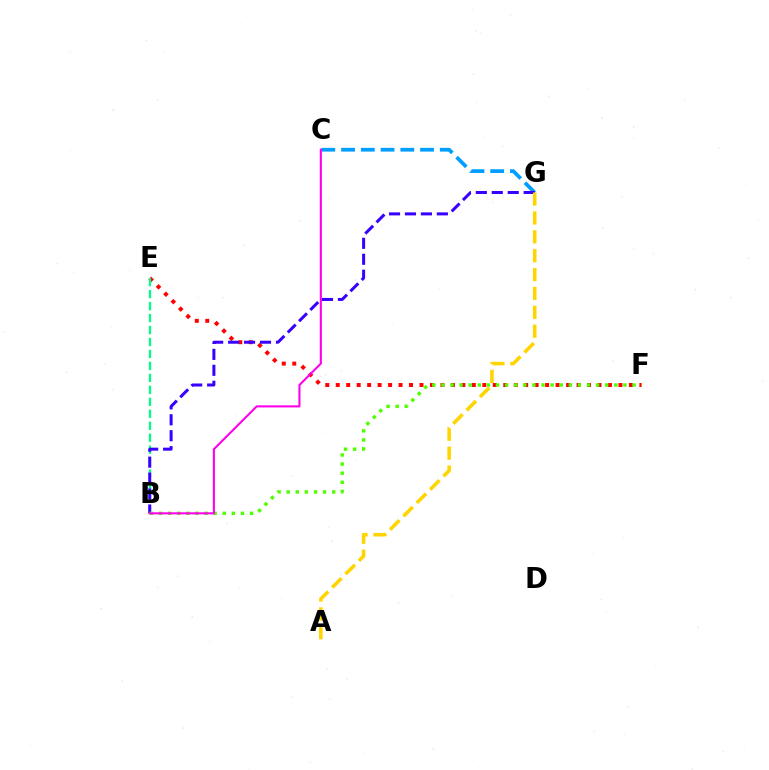{('E', 'F'): [{'color': '#ff0000', 'line_style': 'dotted', 'thickness': 2.84}], ('B', 'E'): [{'color': '#00ff86', 'line_style': 'dashed', 'thickness': 1.63}], ('C', 'G'): [{'color': '#009eff', 'line_style': 'dashed', 'thickness': 2.68}], ('B', 'G'): [{'color': '#3700ff', 'line_style': 'dashed', 'thickness': 2.17}], ('B', 'F'): [{'color': '#4fff00', 'line_style': 'dotted', 'thickness': 2.47}], ('A', 'G'): [{'color': '#ffd500', 'line_style': 'dashed', 'thickness': 2.56}], ('B', 'C'): [{'color': '#ff00ed', 'line_style': 'solid', 'thickness': 1.51}]}